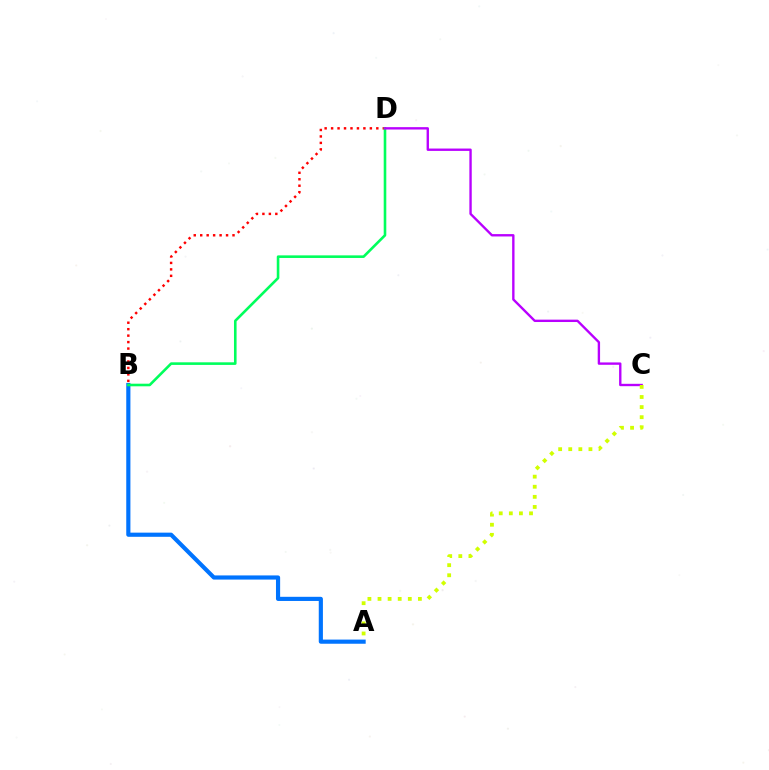{('B', 'D'): [{'color': '#ff0000', 'line_style': 'dotted', 'thickness': 1.76}, {'color': '#00ff5c', 'line_style': 'solid', 'thickness': 1.87}], ('A', 'B'): [{'color': '#0074ff', 'line_style': 'solid', 'thickness': 2.99}], ('C', 'D'): [{'color': '#b900ff', 'line_style': 'solid', 'thickness': 1.71}], ('A', 'C'): [{'color': '#d1ff00', 'line_style': 'dotted', 'thickness': 2.74}]}